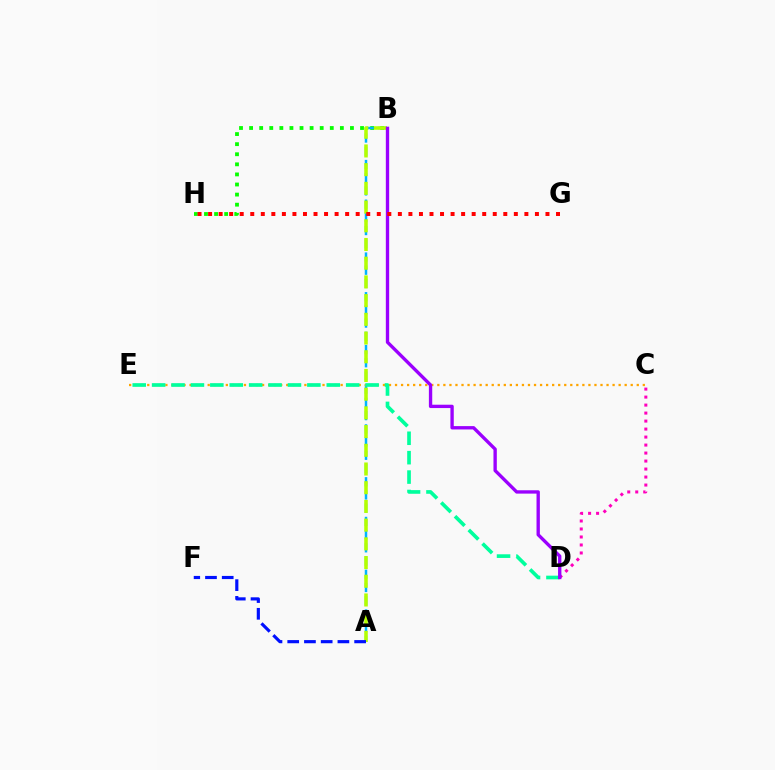{('B', 'H'): [{'color': '#08ff00', 'line_style': 'dotted', 'thickness': 2.74}], ('A', 'B'): [{'color': '#00b5ff', 'line_style': 'dashed', 'thickness': 1.8}, {'color': '#b3ff00', 'line_style': 'dashed', 'thickness': 2.54}], ('C', 'E'): [{'color': '#ffa500', 'line_style': 'dotted', 'thickness': 1.64}], ('A', 'F'): [{'color': '#0010ff', 'line_style': 'dashed', 'thickness': 2.27}], ('C', 'D'): [{'color': '#ff00bd', 'line_style': 'dotted', 'thickness': 2.17}], ('D', 'E'): [{'color': '#00ff9d', 'line_style': 'dashed', 'thickness': 2.64}], ('B', 'D'): [{'color': '#9b00ff', 'line_style': 'solid', 'thickness': 2.41}], ('G', 'H'): [{'color': '#ff0000', 'line_style': 'dotted', 'thickness': 2.86}]}